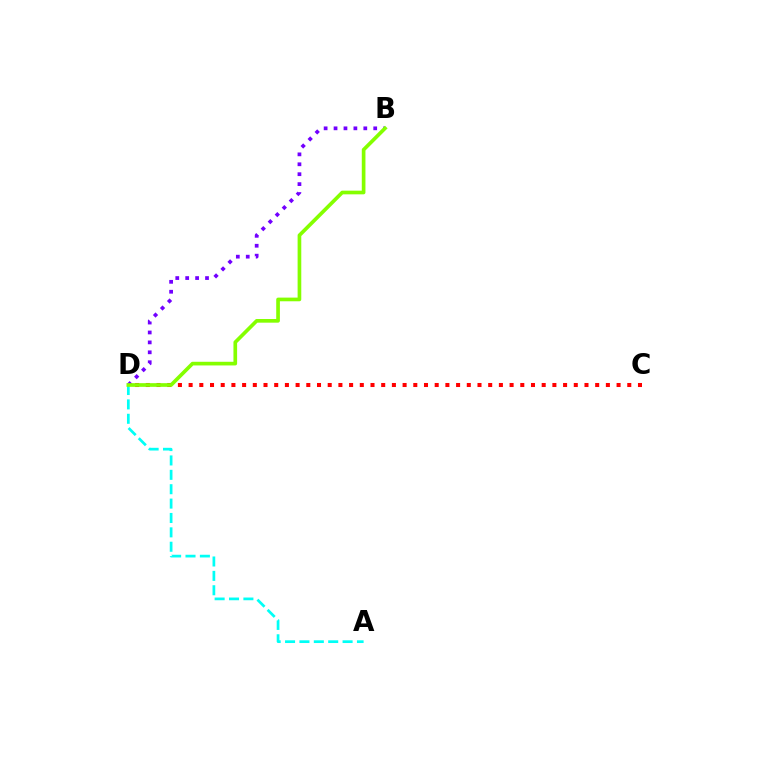{('C', 'D'): [{'color': '#ff0000', 'line_style': 'dotted', 'thickness': 2.91}], ('B', 'D'): [{'color': '#7200ff', 'line_style': 'dotted', 'thickness': 2.69}, {'color': '#84ff00', 'line_style': 'solid', 'thickness': 2.64}], ('A', 'D'): [{'color': '#00fff6', 'line_style': 'dashed', 'thickness': 1.95}]}